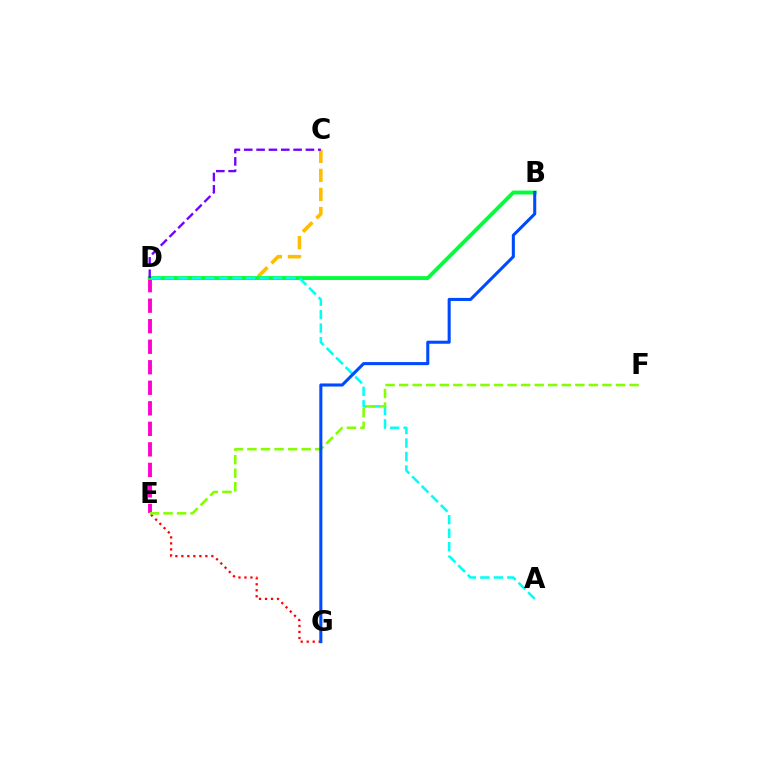{('D', 'E'): [{'color': '#ff00cf', 'line_style': 'dashed', 'thickness': 2.79}], ('E', 'G'): [{'color': '#ff0000', 'line_style': 'dotted', 'thickness': 1.63}], ('C', 'D'): [{'color': '#ffbd00', 'line_style': 'dashed', 'thickness': 2.59}, {'color': '#7200ff', 'line_style': 'dashed', 'thickness': 1.68}], ('B', 'D'): [{'color': '#00ff39', 'line_style': 'solid', 'thickness': 2.79}], ('A', 'D'): [{'color': '#00fff6', 'line_style': 'dashed', 'thickness': 1.83}], ('E', 'F'): [{'color': '#84ff00', 'line_style': 'dashed', 'thickness': 1.84}], ('B', 'G'): [{'color': '#004bff', 'line_style': 'solid', 'thickness': 2.21}]}